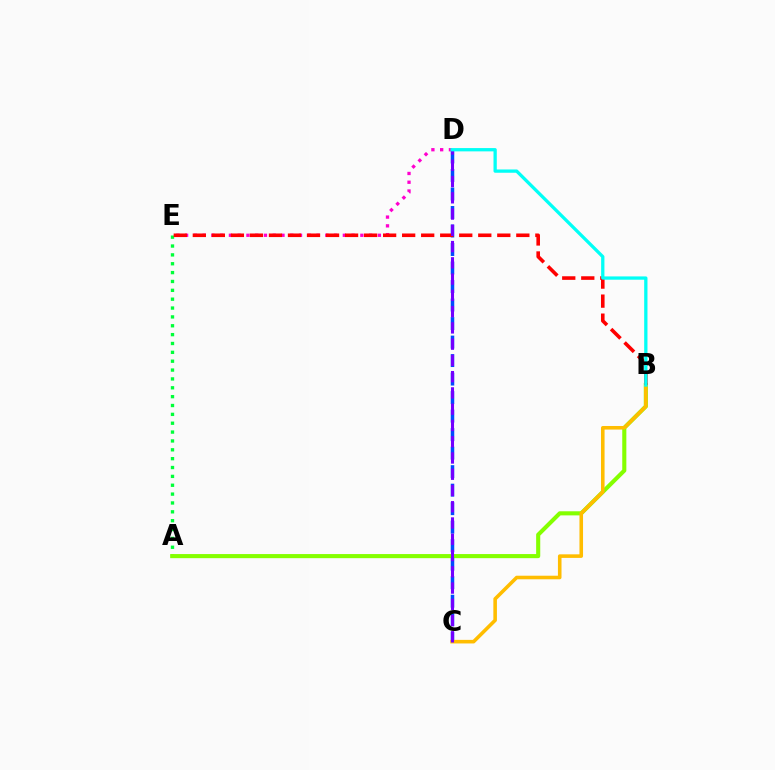{('A', 'E'): [{'color': '#00ff39', 'line_style': 'dotted', 'thickness': 2.41}], ('A', 'B'): [{'color': '#84ff00', 'line_style': 'solid', 'thickness': 2.95}], ('C', 'D'): [{'color': '#004bff', 'line_style': 'dashed', 'thickness': 2.51}, {'color': '#7200ff', 'line_style': 'dashed', 'thickness': 2.21}], ('D', 'E'): [{'color': '#ff00cf', 'line_style': 'dotted', 'thickness': 2.38}], ('B', 'C'): [{'color': '#ffbd00', 'line_style': 'solid', 'thickness': 2.57}], ('B', 'E'): [{'color': '#ff0000', 'line_style': 'dashed', 'thickness': 2.59}], ('B', 'D'): [{'color': '#00fff6', 'line_style': 'solid', 'thickness': 2.37}]}